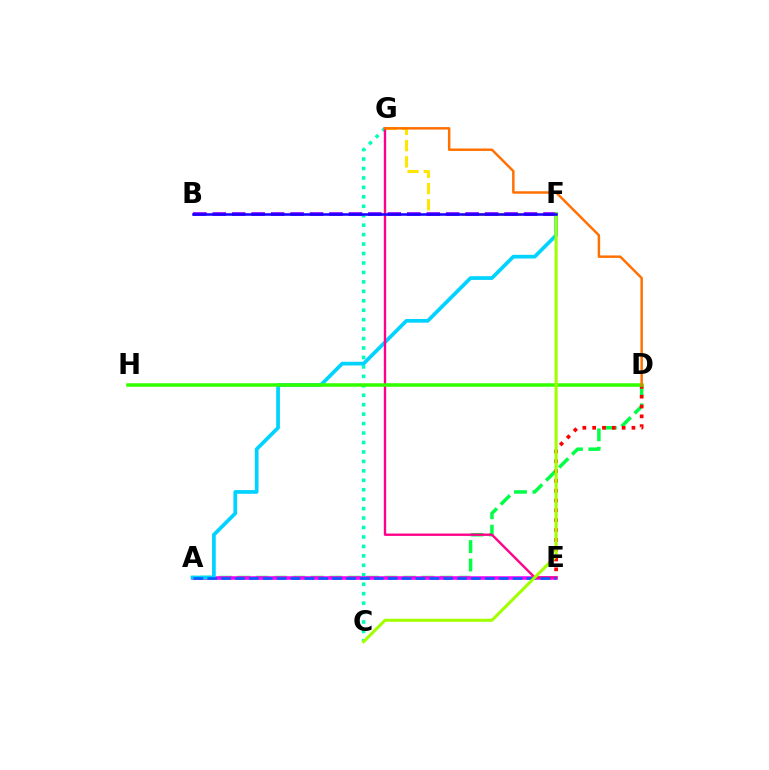{('A', 'D'): [{'color': '#00ff45', 'line_style': 'dashed', 'thickness': 2.5}], ('C', 'G'): [{'color': '#00ffbb', 'line_style': 'dotted', 'thickness': 2.57}], ('A', 'E'): [{'color': '#fa00f9', 'line_style': 'solid', 'thickness': 2.56}, {'color': '#005dff', 'line_style': 'dashed', 'thickness': 1.89}], ('D', 'E'): [{'color': '#ff0000', 'line_style': 'dotted', 'thickness': 2.67}], ('F', 'G'): [{'color': '#ffe600', 'line_style': 'dashed', 'thickness': 2.2}], ('A', 'F'): [{'color': '#00d3ff', 'line_style': 'solid', 'thickness': 2.67}], ('B', 'F'): [{'color': '#8a00ff', 'line_style': 'dashed', 'thickness': 2.64}, {'color': '#1900ff', 'line_style': 'solid', 'thickness': 1.84}], ('E', 'G'): [{'color': '#ff0088', 'line_style': 'solid', 'thickness': 1.71}], ('D', 'H'): [{'color': '#31ff00', 'line_style': 'solid', 'thickness': 2.52}], ('C', 'F'): [{'color': '#a2ff00', 'line_style': 'solid', 'thickness': 2.2}], ('D', 'G'): [{'color': '#ff7000', 'line_style': 'solid', 'thickness': 1.78}]}